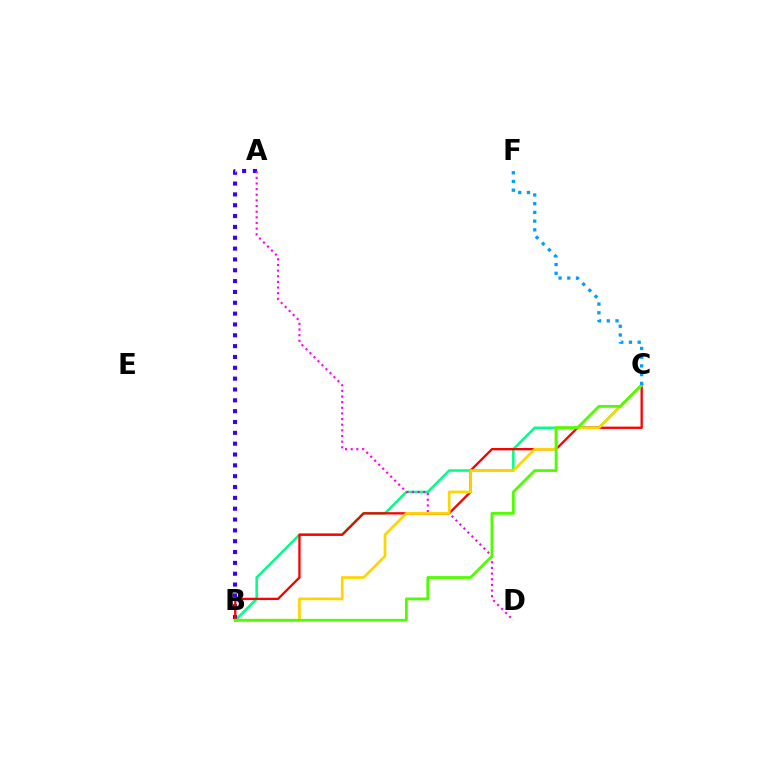{('B', 'C'): [{'color': '#00ff86', 'line_style': 'solid', 'thickness': 1.83}, {'color': '#ff0000', 'line_style': 'solid', 'thickness': 1.68}, {'color': '#ffd500', 'line_style': 'solid', 'thickness': 1.94}, {'color': '#4fff00', 'line_style': 'solid', 'thickness': 2.02}], ('A', 'B'): [{'color': '#3700ff', 'line_style': 'dotted', 'thickness': 2.94}], ('A', 'D'): [{'color': '#ff00ed', 'line_style': 'dotted', 'thickness': 1.53}], ('C', 'F'): [{'color': '#009eff', 'line_style': 'dotted', 'thickness': 2.37}]}